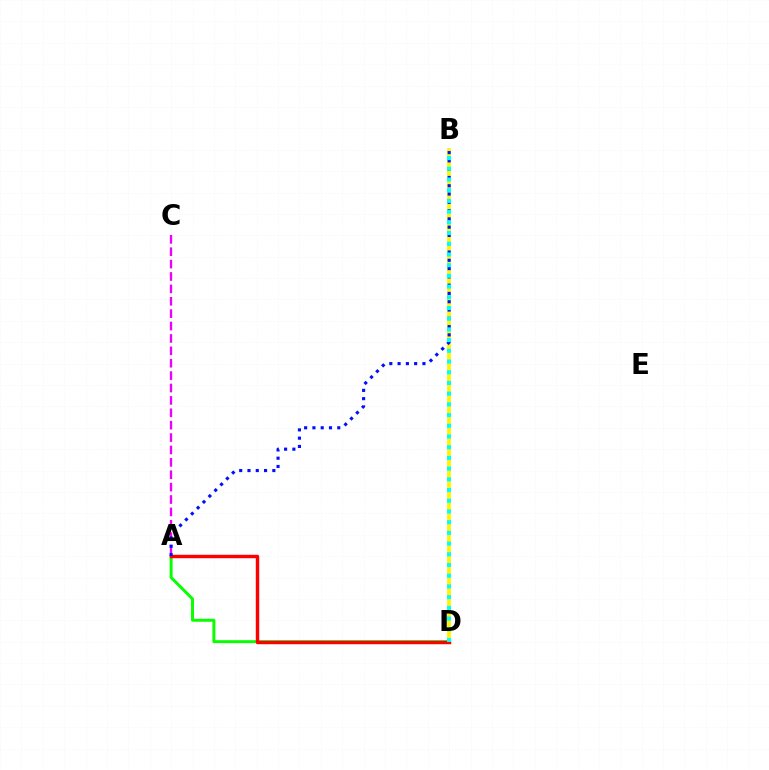{('B', 'D'): [{'color': '#fcf500', 'line_style': 'solid', 'thickness': 2.71}, {'color': '#00fff6', 'line_style': 'dotted', 'thickness': 2.91}], ('A', 'D'): [{'color': '#08ff00', 'line_style': 'solid', 'thickness': 2.13}, {'color': '#ff0000', 'line_style': 'solid', 'thickness': 2.48}], ('A', 'C'): [{'color': '#ee00ff', 'line_style': 'dashed', 'thickness': 1.68}], ('A', 'B'): [{'color': '#0010ff', 'line_style': 'dotted', 'thickness': 2.25}]}